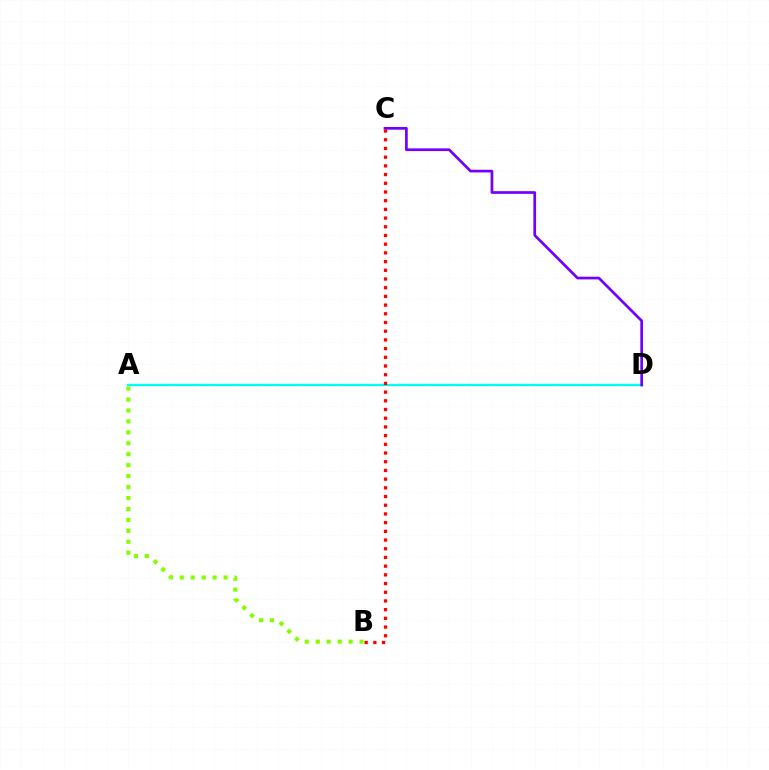{('A', 'B'): [{'color': '#84ff00', 'line_style': 'dotted', 'thickness': 2.97}], ('A', 'D'): [{'color': '#00fff6', 'line_style': 'solid', 'thickness': 1.67}], ('C', 'D'): [{'color': '#7200ff', 'line_style': 'solid', 'thickness': 1.94}], ('B', 'C'): [{'color': '#ff0000', 'line_style': 'dotted', 'thickness': 2.36}]}